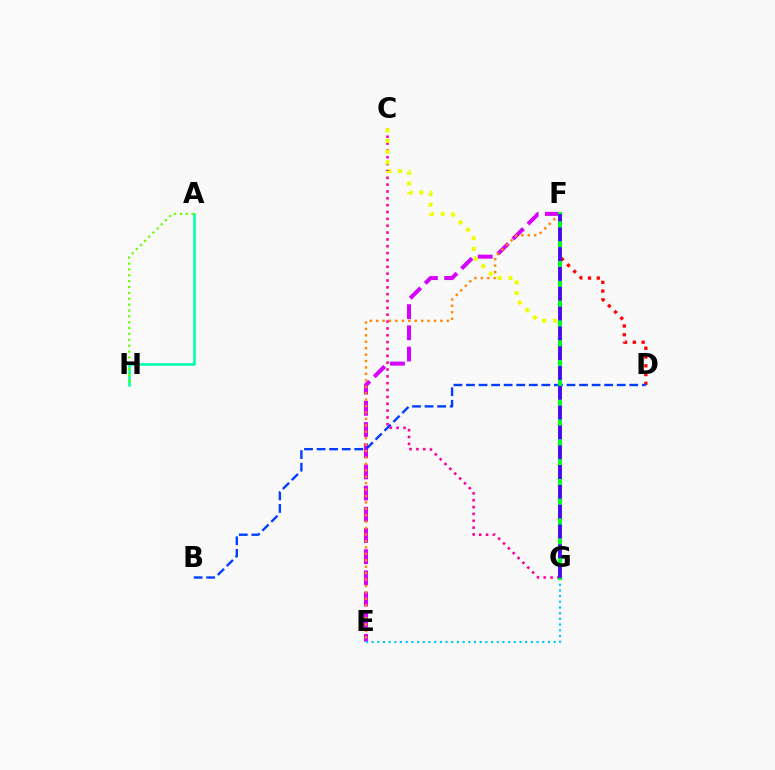{('E', 'F'): [{'color': '#d600ff', 'line_style': 'dashed', 'thickness': 2.88}, {'color': '#ff8800', 'line_style': 'dotted', 'thickness': 1.75}], ('C', 'G'): [{'color': '#ff00a0', 'line_style': 'dotted', 'thickness': 1.86}, {'color': '#eeff00', 'line_style': 'dotted', 'thickness': 2.9}], ('D', 'F'): [{'color': '#ff0000', 'line_style': 'dotted', 'thickness': 2.38}], ('A', 'H'): [{'color': '#00ffaf', 'line_style': 'solid', 'thickness': 1.85}, {'color': '#66ff00', 'line_style': 'dotted', 'thickness': 1.59}], ('E', 'G'): [{'color': '#00c7ff', 'line_style': 'dotted', 'thickness': 1.55}], ('B', 'D'): [{'color': '#003fff', 'line_style': 'dashed', 'thickness': 1.71}], ('F', 'G'): [{'color': '#00ff27', 'line_style': 'solid', 'thickness': 2.9}, {'color': '#4f00ff', 'line_style': 'dashed', 'thickness': 2.69}]}